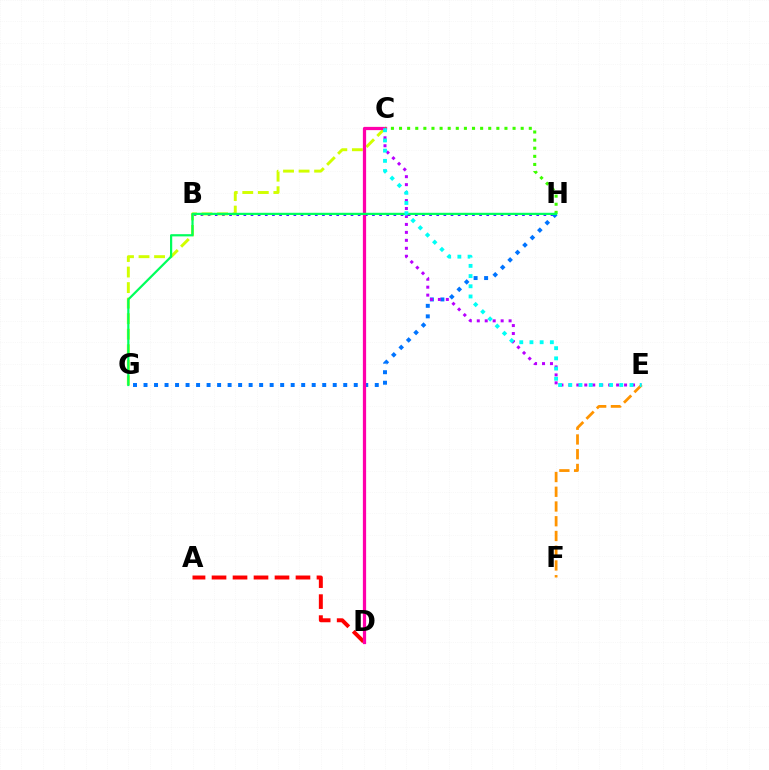{('B', 'H'): [{'color': '#2500ff', 'line_style': 'dotted', 'thickness': 1.94}], ('A', 'D'): [{'color': '#ff0000', 'line_style': 'dashed', 'thickness': 2.85}], ('C', 'G'): [{'color': '#d1ff00', 'line_style': 'dashed', 'thickness': 2.11}], ('G', 'H'): [{'color': '#0074ff', 'line_style': 'dotted', 'thickness': 2.86}, {'color': '#00ff5c', 'line_style': 'solid', 'thickness': 1.6}], ('C', 'D'): [{'color': '#ff00ac', 'line_style': 'solid', 'thickness': 2.33}], ('C', 'E'): [{'color': '#b900ff', 'line_style': 'dotted', 'thickness': 2.16}, {'color': '#00fff6', 'line_style': 'dotted', 'thickness': 2.77}], ('E', 'F'): [{'color': '#ff9400', 'line_style': 'dashed', 'thickness': 2.0}], ('C', 'H'): [{'color': '#3dff00', 'line_style': 'dotted', 'thickness': 2.2}]}